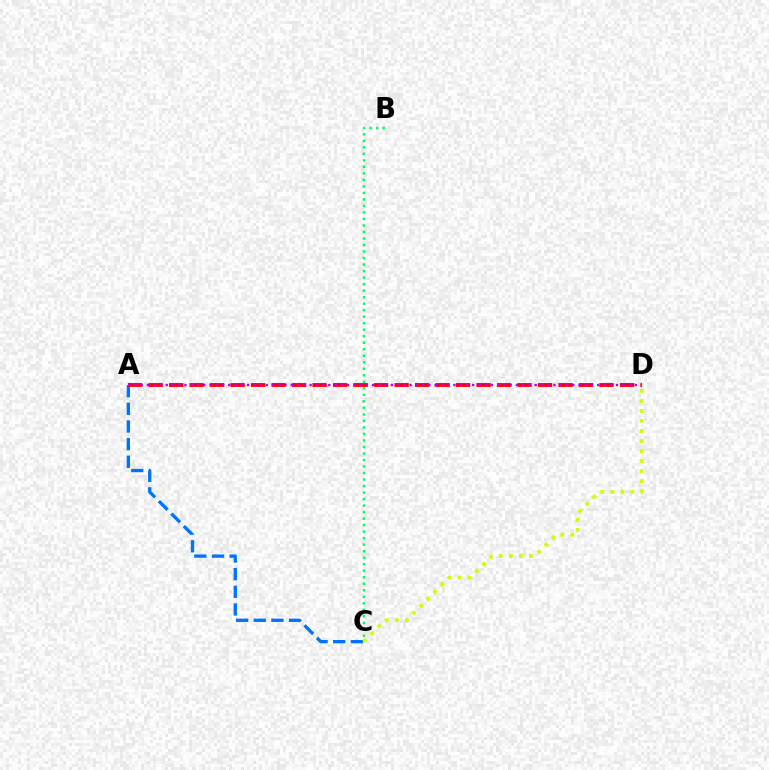{('B', 'C'): [{'color': '#00ff5c', 'line_style': 'dotted', 'thickness': 1.77}], ('A', 'C'): [{'color': '#0074ff', 'line_style': 'dashed', 'thickness': 2.4}], ('C', 'D'): [{'color': '#d1ff00', 'line_style': 'dotted', 'thickness': 2.73}], ('A', 'D'): [{'color': '#ff0000', 'line_style': 'dashed', 'thickness': 2.78}, {'color': '#b900ff', 'line_style': 'dotted', 'thickness': 1.7}]}